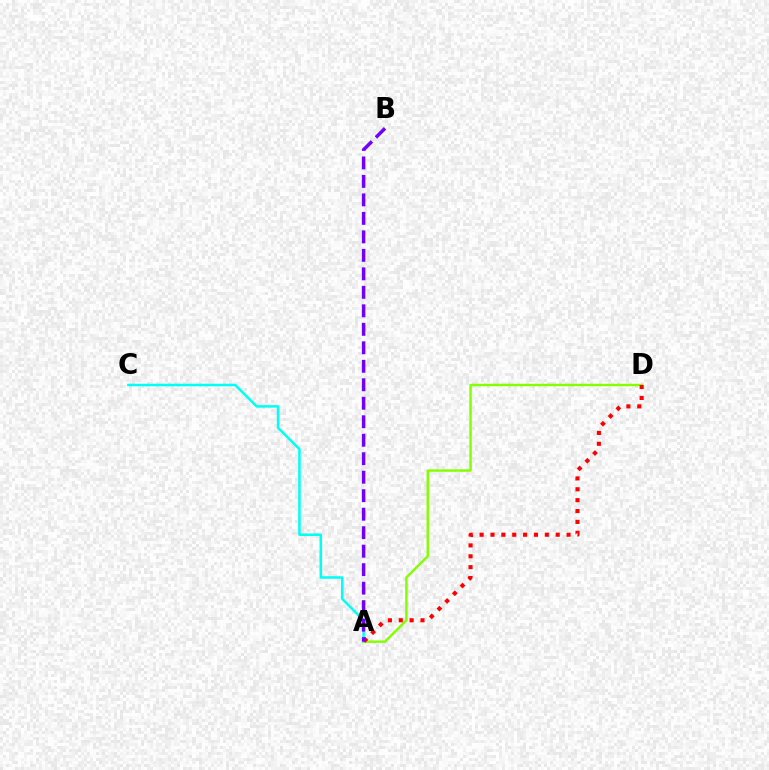{('A', 'C'): [{'color': '#00fff6', 'line_style': 'solid', 'thickness': 1.81}], ('A', 'D'): [{'color': '#84ff00', 'line_style': 'solid', 'thickness': 1.75}, {'color': '#ff0000', 'line_style': 'dotted', 'thickness': 2.95}], ('A', 'B'): [{'color': '#7200ff', 'line_style': 'dashed', 'thickness': 2.51}]}